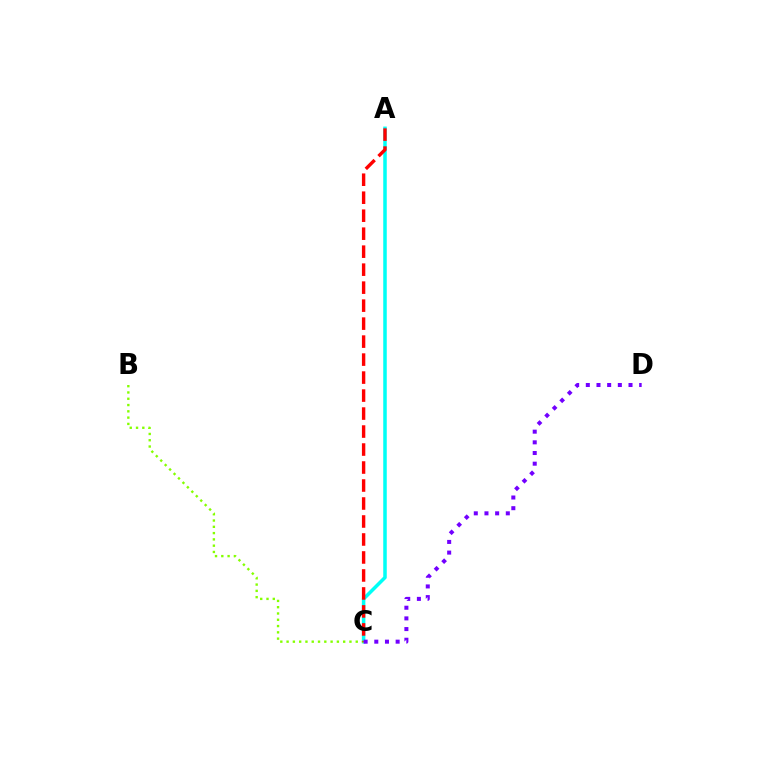{('A', 'C'): [{'color': '#00fff6', 'line_style': 'solid', 'thickness': 2.54}, {'color': '#ff0000', 'line_style': 'dashed', 'thickness': 2.44}], ('B', 'C'): [{'color': '#84ff00', 'line_style': 'dotted', 'thickness': 1.71}], ('C', 'D'): [{'color': '#7200ff', 'line_style': 'dotted', 'thickness': 2.9}]}